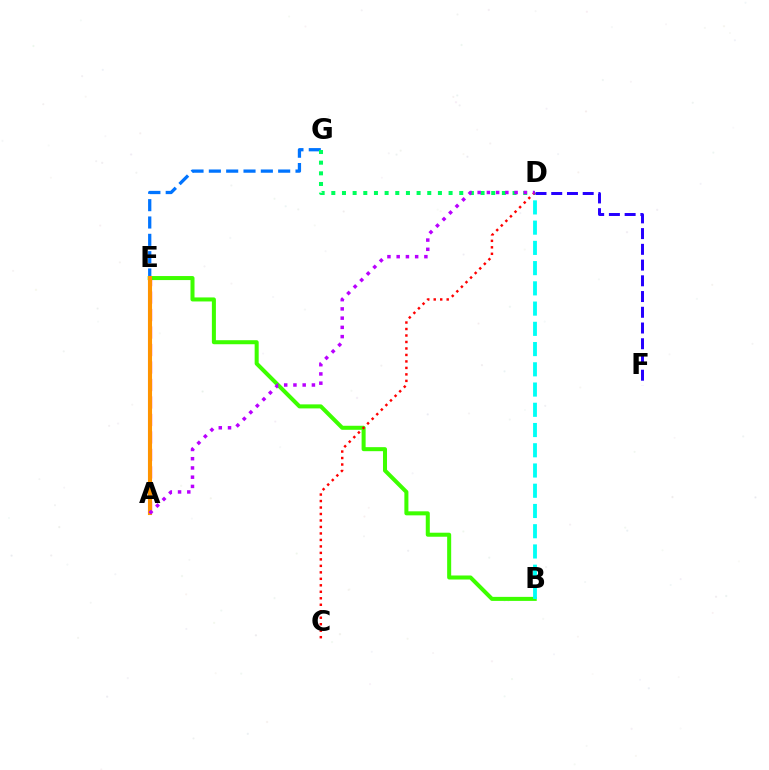{('A', 'E'): [{'color': '#d1ff00', 'line_style': 'dashed', 'thickness': 2.61}, {'color': '#ff00ac', 'line_style': 'dashed', 'thickness': 2.38}, {'color': '#ff9400', 'line_style': 'solid', 'thickness': 2.96}], ('A', 'G'): [{'color': '#0074ff', 'line_style': 'dashed', 'thickness': 2.35}], ('B', 'E'): [{'color': '#3dff00', 'line_style': 'solid', 'thickness': 2.9}], ('B', 'D'): [{'color': '#00fff6', 'line_style': 'dashed', 'thickness': 2.75}], ('D', 'F'): [{'color': '#2500ff', 'line_style': 'dashed', 'thickness': 2.14}], ('D', 'G'): [{'color': '#00ff5c', 'line_style': 'dotted', 'thickness': 2.9}], ('C', 'D'): [{'color': '#ff0000', 'line_style': 'dotted', 'thickness': 1.76}], ('A', 'D'): [{'color': '#b900ff', 'line_style': 'dotted', 'thickness': 2.51}]}